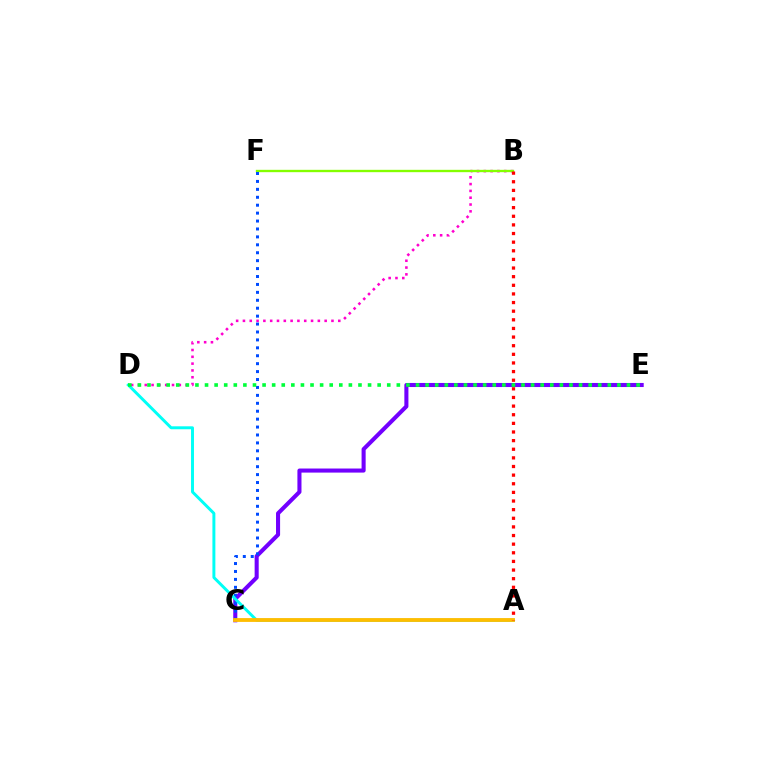{('B', 'D'): [{'color': '#ff00cf', 'line_style': 'dotted', 'thickness': 1.85}], ('B', 'F'): [{'color': '#84ff00', 'line_style': 'solid', 'thickness': 1.69}], ('C', 'E'): [{'color': '#7200ff', 'line_style': 'solid', 'thickness': 2.93}], ('C', 'F'): [{'color': '#004bff', 'line_style': 'dotted', 'thickness': 2.15}], ('A', 'D'): [{'color': '#00fff6', 'line_style': 'solid', 'thickness': 2.13}], ('D', 'E'): [{'color': '#00ff39', 'line_style': 'dotted', 'thickness': 2.61}], ('A', 'C'): [{'color': '#ffbd00', 'line_style': 'solid', 'thickness': 2.75}], ('A', 'B'): [{'color': '#ff0000', 'line_style': 'dotted', 'thickness': 2.34}]}